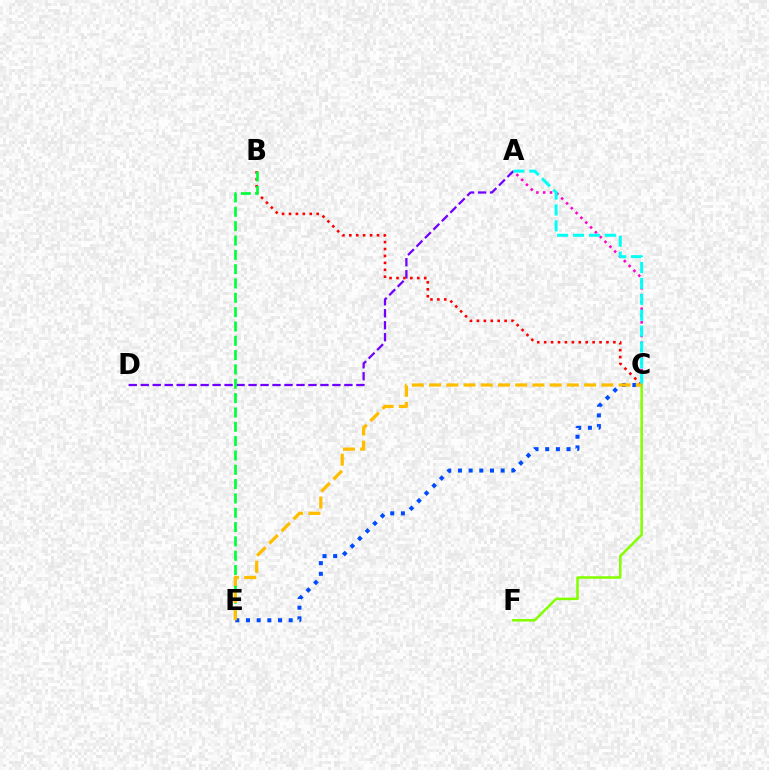{('C', 'E'): [{'color': '#004bff', 'line_style': 'dotted', 'thickness': 2.9}, {'color': '#ffbd00', 'line_style': 'dashed', 'thickness': 2.34}], ('A', 'C'): [{'color': '#ff00cf', 'line_style': 'dotted', 'thickness': 1.85}, {'color': '#00fff6', 'line_style': 'dashed', 'thickness': 2.16}], ('A', 'D'): [{'color': '#7200ff', 'line_style': 'dashed', 'thickness': 1.63}], ('C', 'F'): [{'color': '#84ff00', 'line_style': 'solid', 'thickness': 1.83}], ('B', 'C'): [{'color': '#ff0000', 'line_style': 'dotted', 'thickness': 1.88}], ('B', 'E'): [{'color': '#00ff39', 'line_style': 'dashed', 'thickness': 1.95}]}